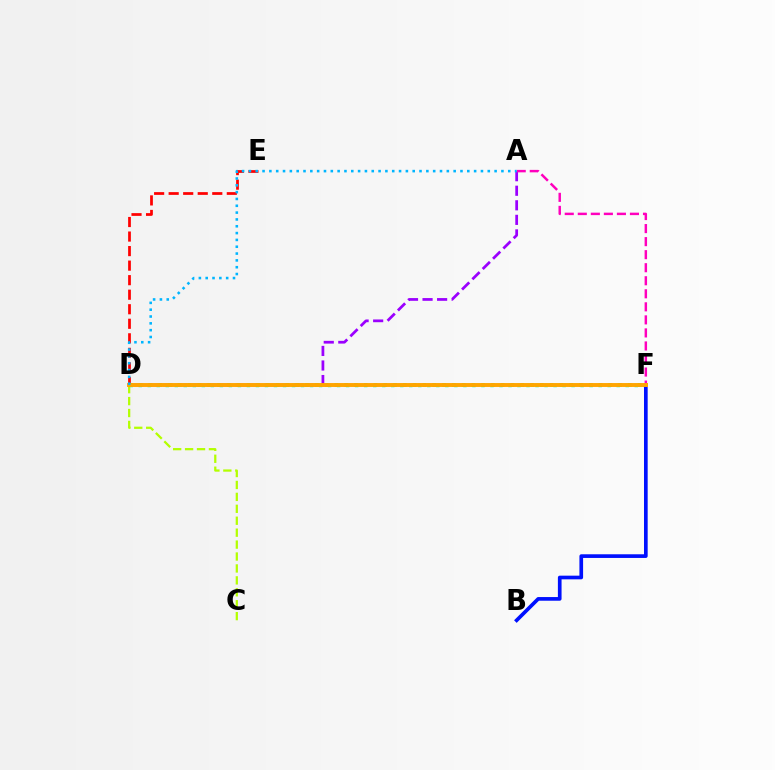{('C', 'D'): [{'color': '#b3ff00', 'line_style': 'dashed', 'thickness': 1.62}], ('D', 'F'): [{'color': '#00ff9d', 'line_style': 'dotted', 'thickness': 2.45}, {'color': '#08ff00', 'line_style': 'dotted', 'thickness': 2.66}, {'color': '#ffa500', 'line_style': 'solid', 'thickness': 2.82}], ('D', 'E'): [{'color': '#ff0000', 'line_style': 'dashed', 'thickness': 1.97}], ('B', 'F'): [{'color': '#0010ff', 'line_style': 'solid', 'thickness': 2.64}], ('A', 'D'): [{'color': '#9b00ff', 'line_style': 'dashed', 'thickness': 1.98}, {'color': '#00b5ff', 'line_style': 'dotted', 'thickness': 1.85}], ('A', 'F'): [{'color': '#ff00bd', 'line_style': 'dashed', 'thickness': 1.77}]}